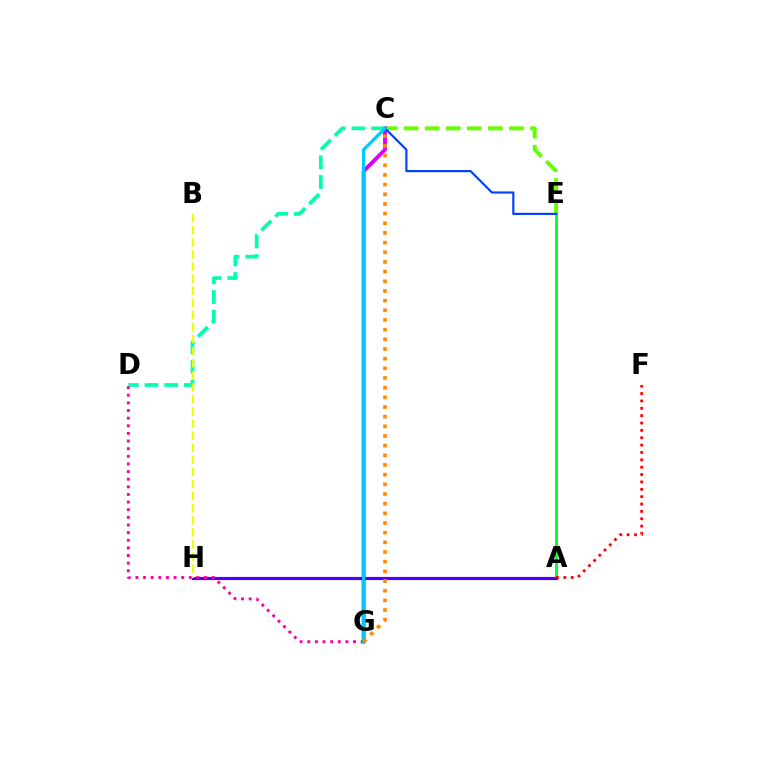{('C', 'E'): [{'color': '#66ff00', 'line_style': 'dashed', 'thickness': 2.86}, {'color': '#003fff', 'line_style': 'solid', 'thickness': 1.55}], ('A', 'E'): [{'color': '#00ff27', 'line_style': 'solid', 'thickness': 2.07}], ('C', 'G'): [{'color': '#d600ff', 'line_style': 'solid', 'thickness': 2.78}, {'color': '#00c7ff', 'line_style': 'solid', 'thickness': 2.3}, {'color': '#ff8800', 'line_style': 'dotted', 'thickness': 2.63}], ('C', 'D'): [{'color': '#00ffaf', 'line_style': 'dashed', 'thickness': 2.67}], ('A', 'H'): [{'color': '#4f00ff', 'line_style': 'solid', 'thickness': 2.28}], ('D', 'G'): [{'color': '#ff00a0', 'line_style': 'dotted', 'thickness': 2.07}], ('A', 'F'): [{'color': '#ff0000', 'line_style': 'dotted', 'thickness': 2.0}], ('B', 'H'): [{'color': '#eeff00', 'line_style': 'dashed', 'thickness': 1.64}]}